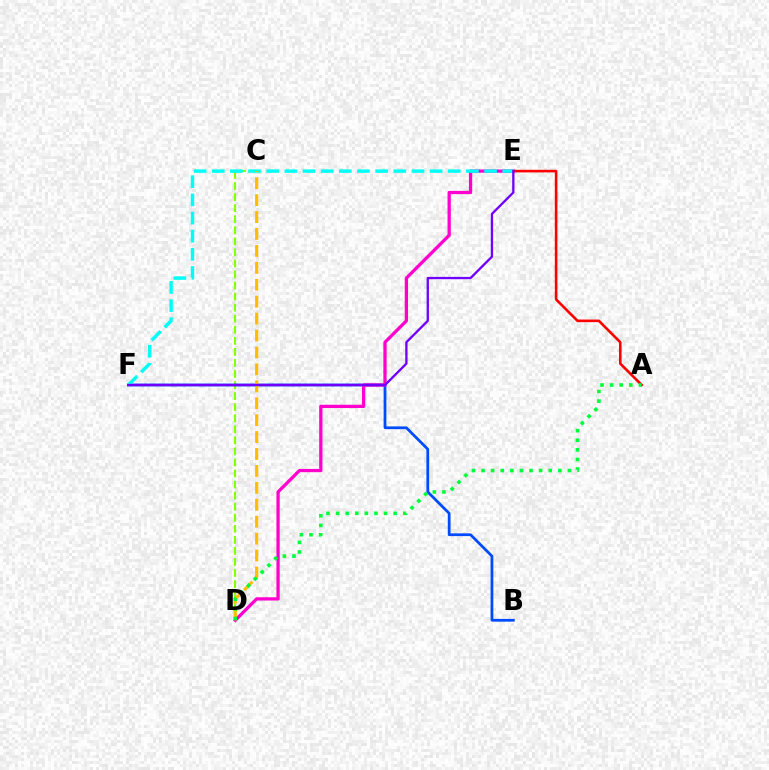{('C', 'D'): [{'color': '#84ff00', 'line_style': 'dashed', 'thickness': 1.5}, {'color': '#ffbd00', 'line_style': 'dashed', 'thickness': 2.3}], ('B', 'F'): [{'color': '#004bff', 'line_style': 'solid', 'thickness': 1.99}], ('D', 'E'): [{'color': '#ff00cf', 'line_style': 'solid', 'thickness': 2.35}], ('A', 'E'): [{'color': '#ff0000', 'line_style': 'solid', 'thickness': 1.88}], ('E', 'F'): [{'color': '#00fff6', 'line_style': 'dashed', 'thickness': 2.47}, {'color': '#7200ff', 'line_style': 'solid', 'thickness': 1.67}], ('A', 'D'): [{'color': '#00ff39', 'line_style': 'dotted', 'thickness': 2.61}]}